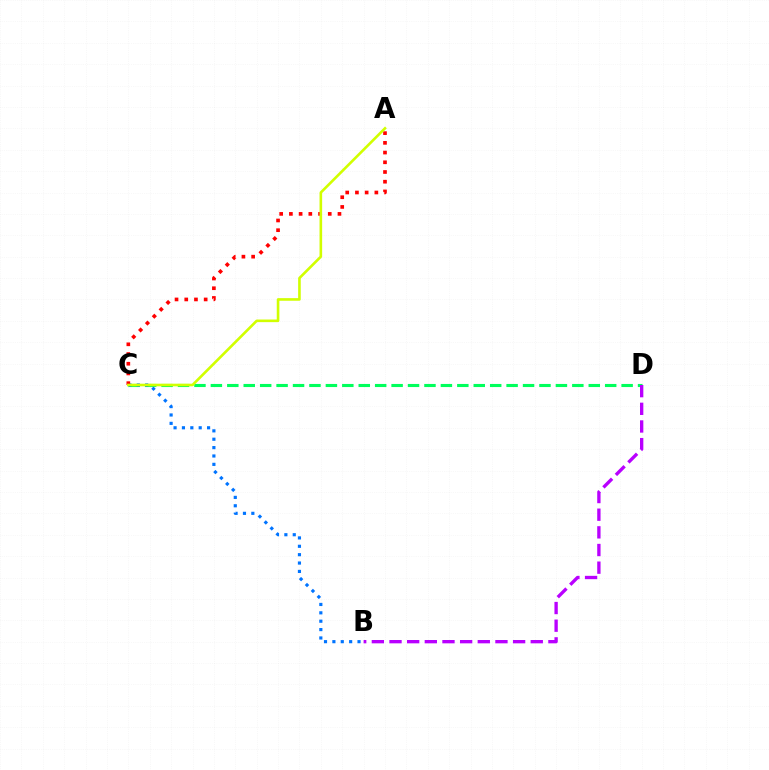{('C', 'D'): [{'color': '#00ff5c', 'line_style': 'dashed', 'thickness': 2.23}], ('B', 'C'): [{'color': '#0074ff', 'line_style': 'dotted', 'thickness': 2.28}], ('B', 'D'): [{'color': '#b900ff', 'line_style': 'dashed', 'thickness': 2.4}], ('A', 'C'): [{'color': '#ff0000', 'line_style': 'dotted', 'thickness': 2.64}, {'color': '#d1ff00', 'line_style': 'solid', 'thickness': 1.89}]}